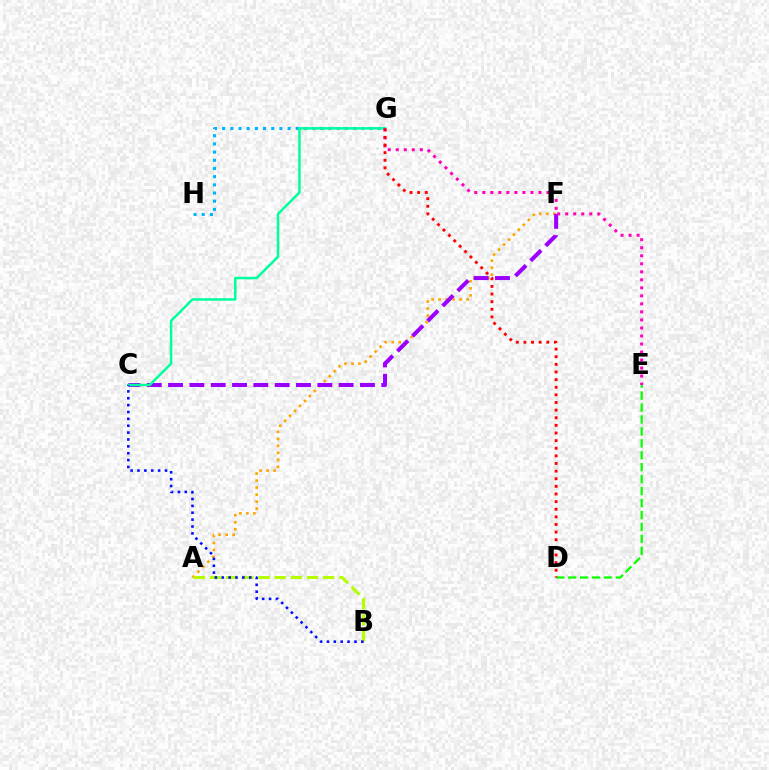{('A', 'F'): [{'color': '#ffa500', 'line_style': 'dotted', 'thickness': 1.9}], ('A', 'B'): [{'color': '#b3ff00', 'line_style': 'dashed', 'thickness': 2.2}], ('G', 'H'): [{'color': '#00b5ff', 'line_style': 'dotted', 'thickness': 2.22}], ('C', 'F'): [{'color': '#9b00ff', 'line_style': 'dashed', 'thickness': 2.9}], ('C', 'G'): [{'color': '#00ff9d', 'line_style': 'solid', 'thickness': 1.81}], ('E', 'G'): [{'color': '#ff00bd', 'line_style': 'dotted', 'thickness': 2.18}], ('B', 'C'): [{'color': '#0010ff', 'line_style': 'dotted', 'thickness': 1.87}], ('D', 'E'): [{'color': '#08ff00', 'line_style': 'dashed', 'thickness': 1.62}], ('D', 'G'): [{'color': '#ff0000', 'line_style': 'dotted', 'thickness': 2.07}]}